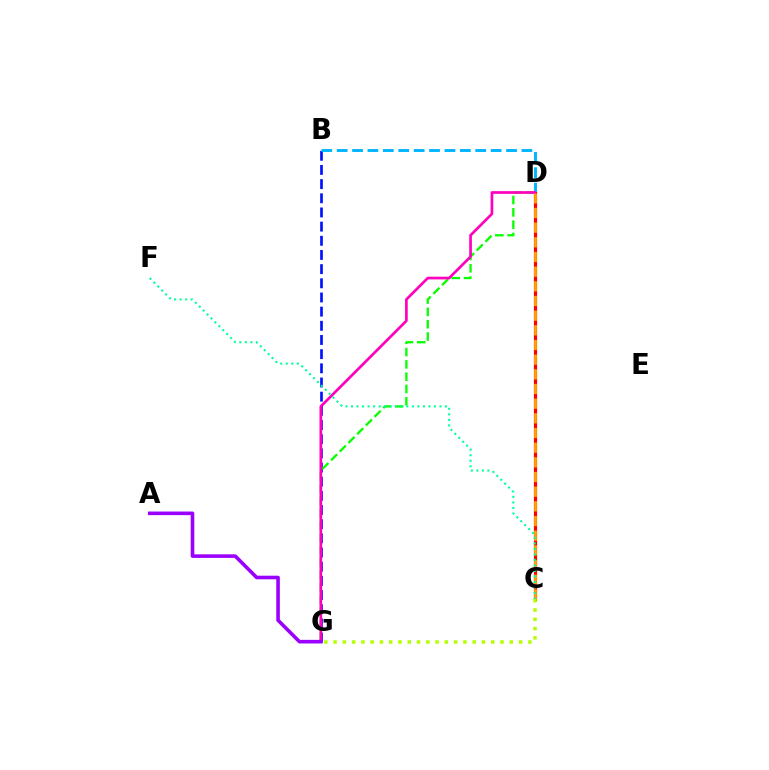{('B', 'G'): [{'color': '#0010ff', 'line_style': 'dashed', 'thickness': 1.93}], ('B', 'D'): [{'color': '#00b5ff', 'line_style': 'dashed', 'thickness': 2.09}], ('C', 'D'): [{'color': '#ff0000', 'line_style': 'solid', 'thickness': 2.29}, {'color': '#ffa500', 'line_style': 'dashed', 'thickness': 1.99}], ('D', 'G'): [{'color': '#08ff00', 'line_style': 'dashed', 'thickness': 1.67}, {'color': '#ff00bd', 'line_style': 'solid', 'thickness': 1.94}], ('C', 'F'): [{'color': '#00ff9d', 'line_style': 'dotted', 'thickness': 1.5}], ('A', 'G'): [{'color': '#9b00ff', 'line_style': 'solid', 'thickness': 2.59}], ('C', 'G'): [{'color': '#b3ff00', 'line_style': 'dotted', 'thickness': 2.52}]}